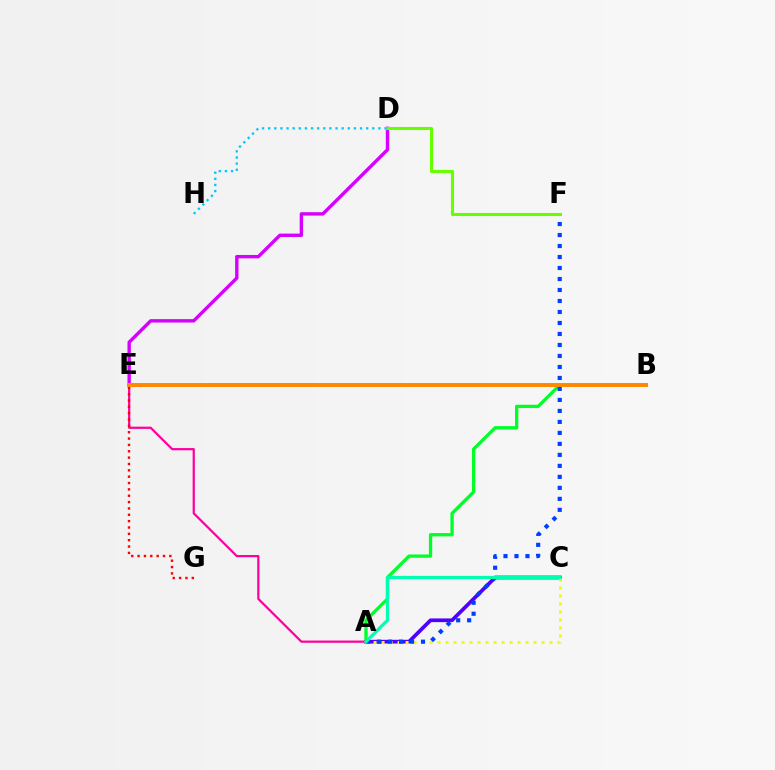{('A', 'C'): [{'color': '#4f00ff', 'line_style': 'solid', 'thickness': 2.67}, {'color': '#eeff00', 'line_style': 'dotted', 'thickness': 2.17}, {'color': '#00ffaf', 'line_style': 'solid', 'thickness': 2.32}], ('A', 'B'): [{'color': '#00ff27', 'line_style': 'solid', 'thickness': 2.37}], ('D', 'E'): [{'color': '#d600ff', 'line_style': 'solid', 'thickness': 2.44}], ('A', 'E'): [{'color': '#ff00a0', 'line_style': 'solid', 'thickness': 1.6}], ('A', 'F'): [{'color': '#003fff', 'line_style': 'dotted', 'thickness': 2.99}], ('E', 'G'): [{'color': '#ff0000', 'line_style': 'dotted', 'thickness': 1.73}], ('B', 'E'): [{'color': '#ff8800', 'line_style': 'solid', 'thickness': 2.83}], ('D', 'F'): [{'color': '#66ff00', 'line_style': 'solid', 'thickness': 2.22}], ('D', 'H'): [{'color': '#00c7ff', 'line_style': 'dotted', 'thickness': 1.66}]}